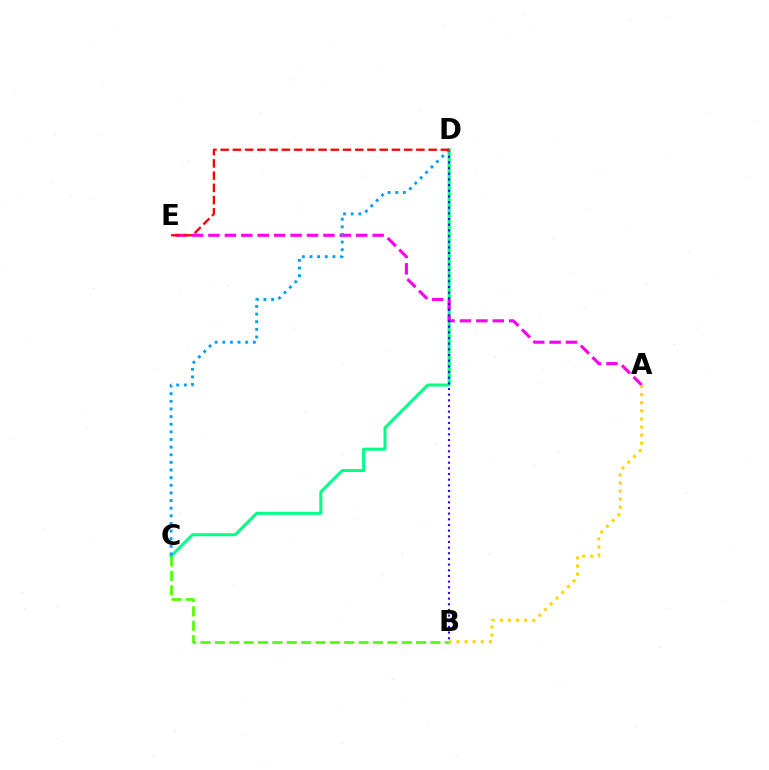{('C', 'D'): [{'color': '#00ff86', 'line_style': 'solid', 'thickness': 2.17}, {'color': '#009eff', 'line_style': 'dotted', 'thickness': 2.07}], ('B', 'C'): [{'color': '#4fff00', 'line_style': 'dashed', 'thickness': 1.95}], ('A', 'E'): [{'color': '#ff00ed', 'line_style': 'dashed', 'thickness': 2.23}], ('B', 'D'): [{'color': '#3700ff', 'line_style': 'dotted', 'thickness': 1.54}], ('D', 'E'): [{'color': '#ff0000', 'line_style': 'dashed', 'thickness': 1.66}], ('A', 'B'): [{'color': '#ffd500', 'line_style': 'dotted', 'thickness': 2.2}]}